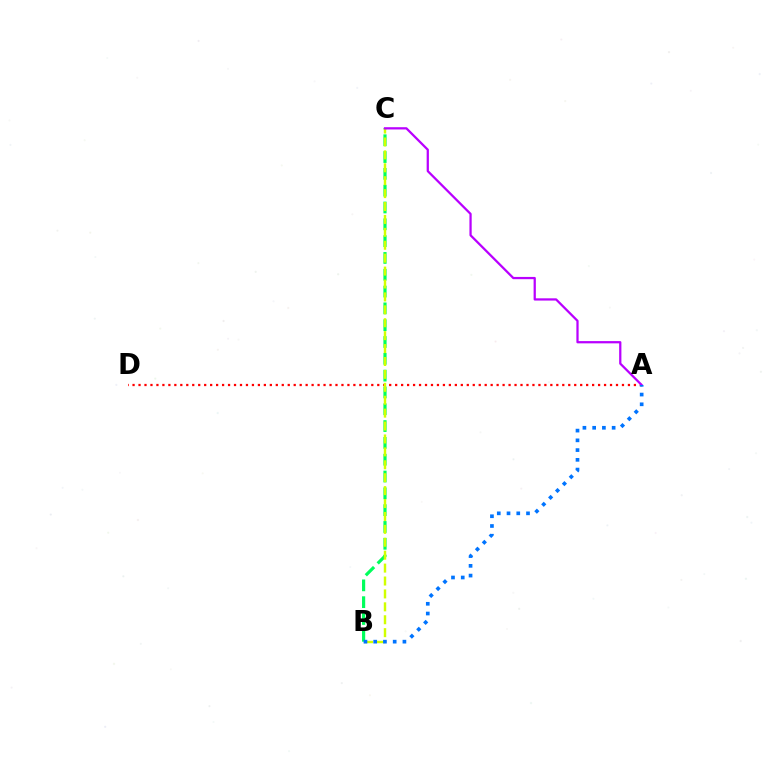{('A', 'D'): [{'color': '#ff0000', 'line_style': 'dotted', 'thickness': 1.62}], ('B', 'C'): [{'color': '#00ff5c', 'line_style': 'dashed', 'thickness': 2.28}, {'color': '#d1ff00', 'line_style': 'dashed', 'thickness': 1.75}], ('A', 'C'): [{'color': '#b900ff', 'line_style': 'solid', 'thickness': 1.62}], ('A', 'B'): [{'color': '#0074ff', 'line_style': 'dotted', 'thickness': 2.65}]}